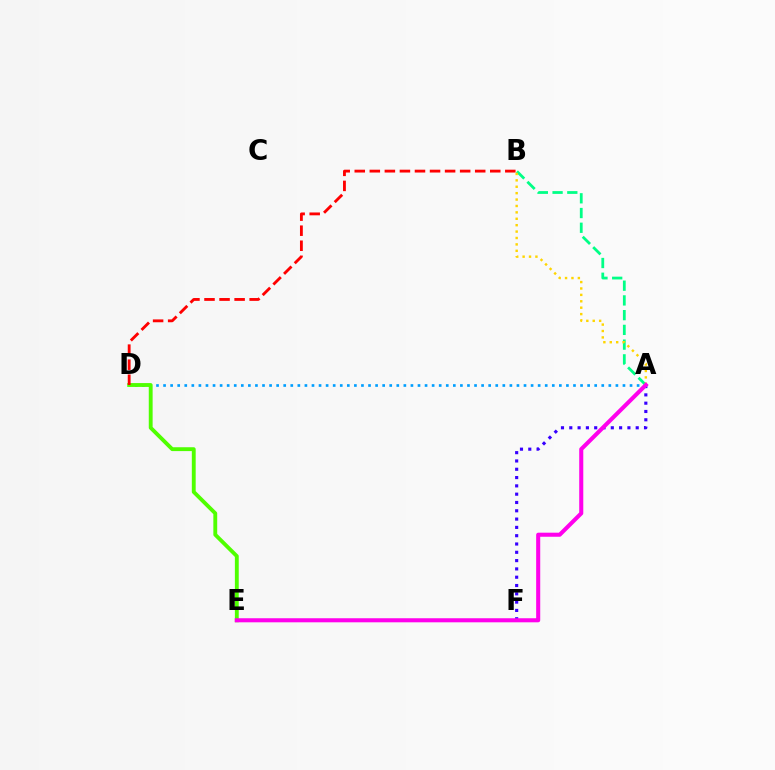{('A', 'F'): [{'color': '#3700ff', 'line_style': 'dotted', 'thickness': 2.26}], ('A', 'B'): [{'color': '#00ff86', 'line_style': 'dashed', 'thickness': 2.0}, {'color': '#ffd500', 'line_style': 'dotted', 'thickness': 1.74}], ('A', 'D'): [{'color': '#009eff', 'line_style': 'dotted', 'thickness': 1.92}], ('D', 'E'): [{'color': '#4fff00', 'line_style': 'solid', 'thickness': 2.78}], ('A', 'E'): [{'color': '#ff00ed', 'line_style': 'solid', 'thickness': 2.93}], ('B', 'D'): [{'color': '#ff0000', 'line_style': 'dashed', 'thickness': 2.05}]}